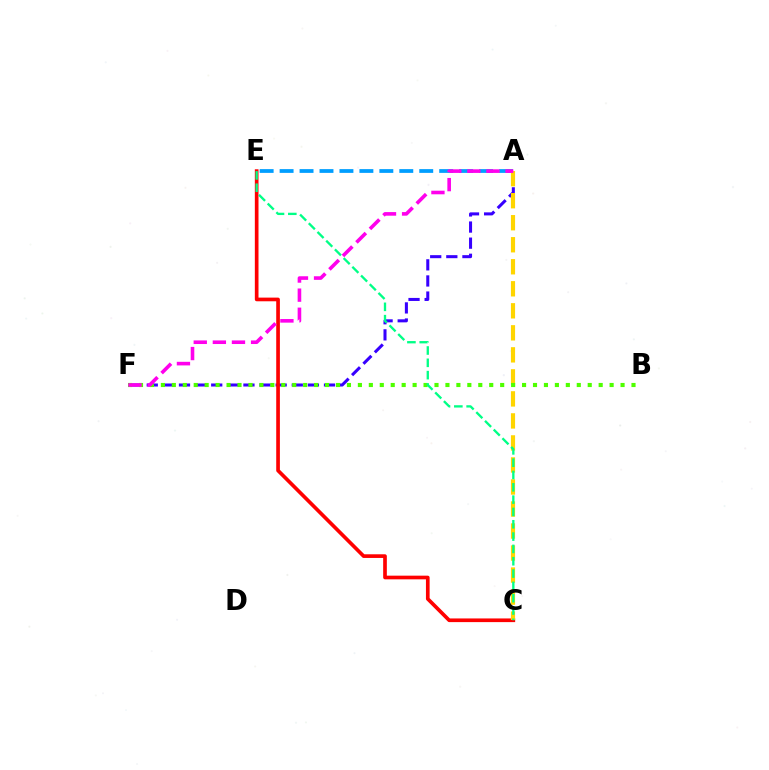{('A', 'F'): [{'color': '#3700ff', 'line_style': 'dashed', 'thickness': 2.19}, {'color': '#ff00ed', 'line_style': 'dashed', 'thickness': 2.6}], ('C', 'E'): [{'color': '#ff0000', 'line_style': 'solid', 'thickness': 2.64}, {'color': '#00ff86', 'line_style': 'dashed', 'thickness': 1.67}], ('A', 'E'): [{'color': '#009eff', 'line_style': 'dashed', 'thickness': 2.71}], ('A', 'C'): [{'color': '#ffd500', 'line_style': 'dashed', 'thickness': 2.99}], ('B', 'F'): [{'color': '#4fff00', 'line_style': 'dotted', 'thickness': 2.97}]}